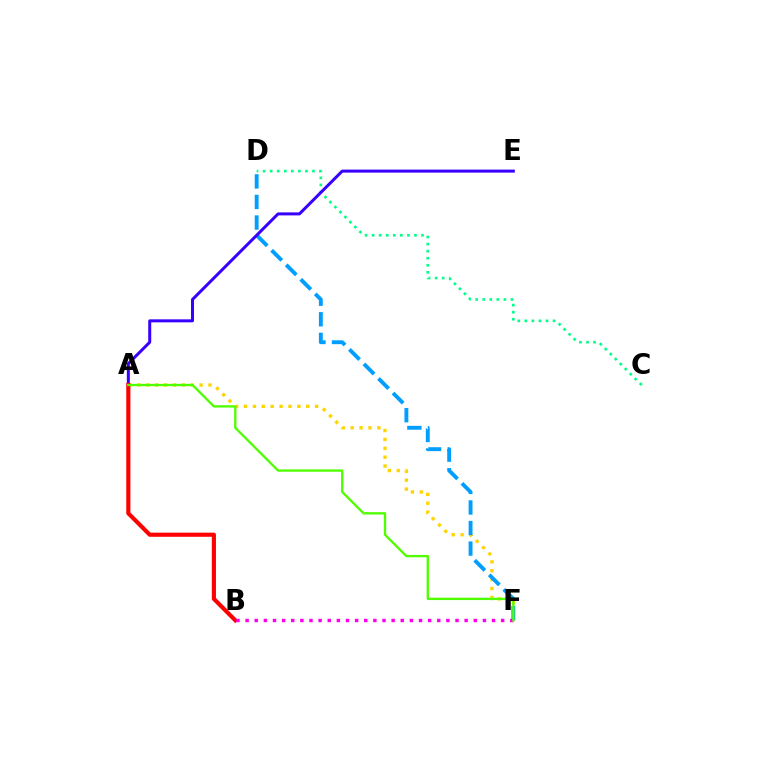{('A', 'F'): [{'color': '#ffd500', 'line_style': 'dotted', 'thickness': 2.41}, {'color': '#4fff00', 'line_style': 'solid', 'thickness': 1.68}], ('C', 'D'): [{'color': '#00ff86', 'line_style': 'dotted', 'thickness': 1.92}], ('D', 'F'): [{'color': '#009eff', 'line_style': 'dashed', 'thickness': 2.79}], ('A', 'E'): [{'color': '#3700ff', 'line_style': 'solid', 'thickness': 2.16}], ('A', 'B'): [{'color': '#ff0000', 'line_style': 'solid', 'thickness': 2.98}], ('B', 'F'): [{'color': '#ff00ed', 'line_style': 'dotted', 'thickness': 2.48}]}